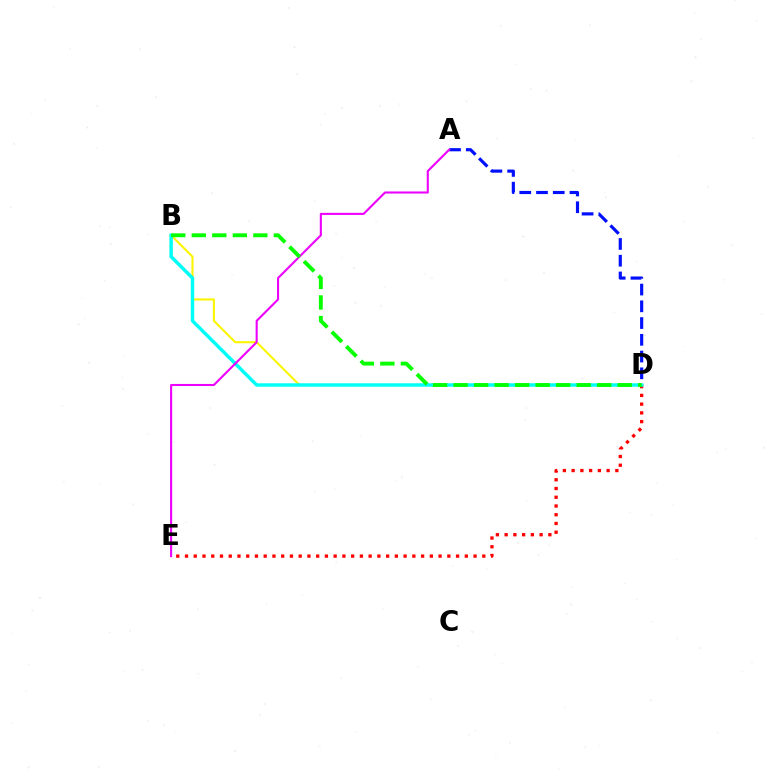{('D', 'E'): [{'color': '#ff0000', 'line_style': 'dotted', 'thickness': 2.38}], ('B', 'D'): [{'color': '#fcf500', 'line_style': 'solid', 'thickness': 1.51}, {'color': '#00fff6', 'line_style': 'solid', 'thickness': 2.48}, {'color': '#08ff00', 'line_style': 'dashed', 'thickness': 2.79}], ('A', 'D'): [{'color': '#0010ff', 'line_style': 'dashed', 'thickness': 2.28}], ('A', 'E'): [{'color': '#ee00ff', 'line_style': 'solid', 'thickness': 1.5}]}